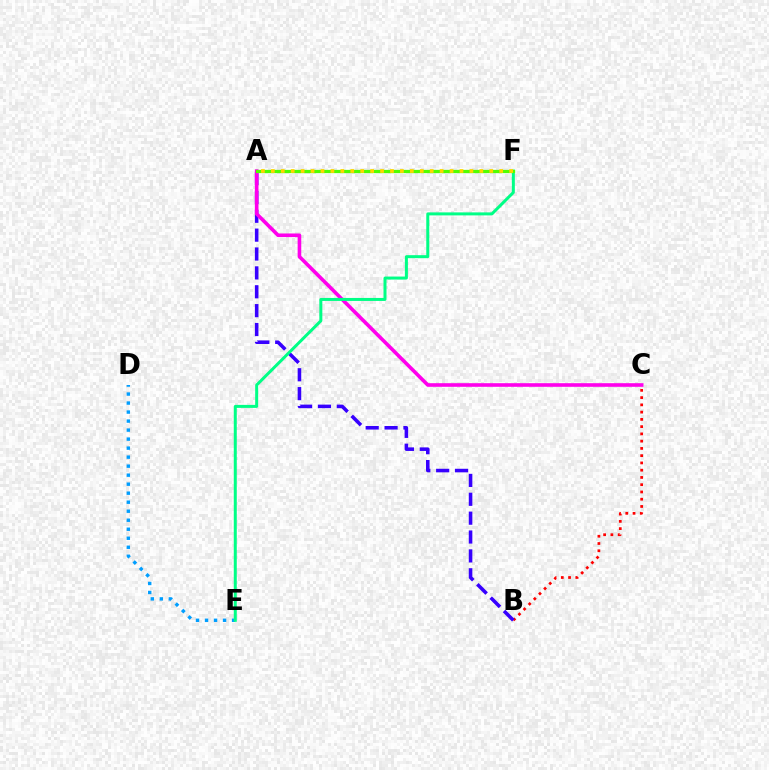{('B', 'C'): [{'color': '#ff0000', 'line_style': 'dotted', 'thickness': 1.97}], ('A', 'B'): [{'color': '#3700ff', 'line_style': 'dashed', 'thickness': 2.56}], ('A', 'C'): [{'color': '#ff00ed', 'line_style': 'solid', 'thickness': 2.6}], ('D', 'E'): [{'color': '#009eff', 'line_style': 'dotted', 'thickness': 2.45}], ('E', 'F'): [{'color': '#00ff86', 'line_style': 'solid', 'thickness': 2.16}], ('A', 'F'): [{'color': '#4fff00', 'line_style': 'solid', 'thickness': 2.35}, {'color': '#ffd500', 'line_style': 'dotted', 'thickness': 2.7}]}